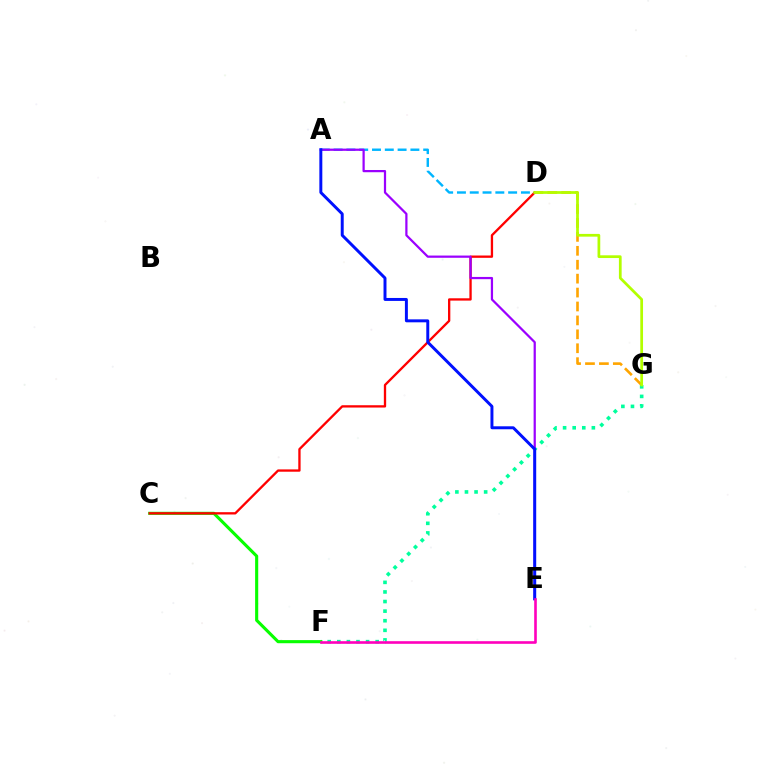{('A', 'D'): [{'color': '#00b5ff', 'line_style': 'dashed', 'thickness': 1.74}], ('D', 'G'): [{'color': '#ffa500', 'line_style': 'dashed', 'thickness': 1.89}, {'color': '#b3ff00', 'line_style': 'solid', 'thickness': 1.97}], ('F', 'G'): [{'color': '#00ff9d', 'line_style': 'dotted', 'thickness': 2.61}], ('C', 'F'): [{'color': '#08ff00', 'line_style': 'solid', 'thickness': 2.24}], ('C', 'D'): [{'color': '#ff0000', 'line_style': 'solid', 'thickness': 1.67}], ('A', 'E'): [{'color': '#9b00ff', 'line_style': 'solid', 'thickness': 1.61}, {'color': '#0010ff', 'line_style': 'solid', 'thickness': 2.13}], ('E', 'F'): [{'color': '#ff00bd', 'line_style': 'solid', 'thickness': 1.89}]}